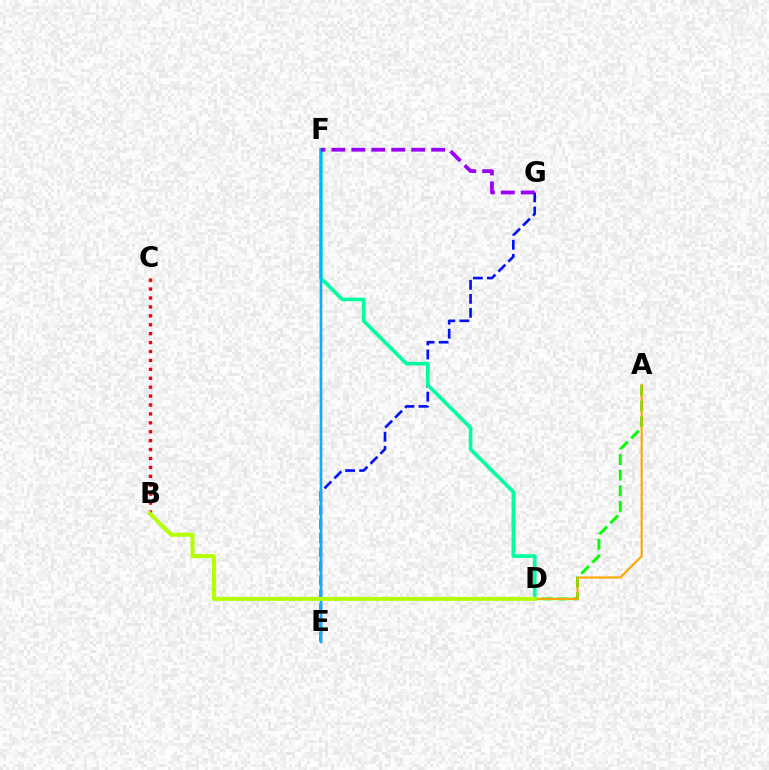{('E', 'G'): [{'color': '#0010ff', 'line_style': 'dashed', 'thickness': 1.91}], ('A', 'D'): [{'color': '#08ff00', 'line_style': 'dashed', 'thickness': 2.12}, {'color': '#ffa500', 'line_style': 'solid', 'thickness': 1.55}], ('E', 'F'): [{'color': '#ff00bd', 'line_style': 'solid', 'thickness': 1.6}, {'color': '#00b5ff', 'line_style': 'solid', 'thickness': 1.77}], ('B', 'C'): [{'color': '#ff0000', 'line_style': 'dotted', 'thickness': 2.42}], ('D', 'F'): [{'color': '#00ff9d', 'line_style': 'solid', 'thickness': 2.62}], ('F', 'G'): [{'color': '#9b00ff', 'line_style': 'dashed', 'thickness': 2.71}], ('B', 'D'): [{'color': '#b3ff00', 'line_style': 'solid', 'thickness': 2.87}]}